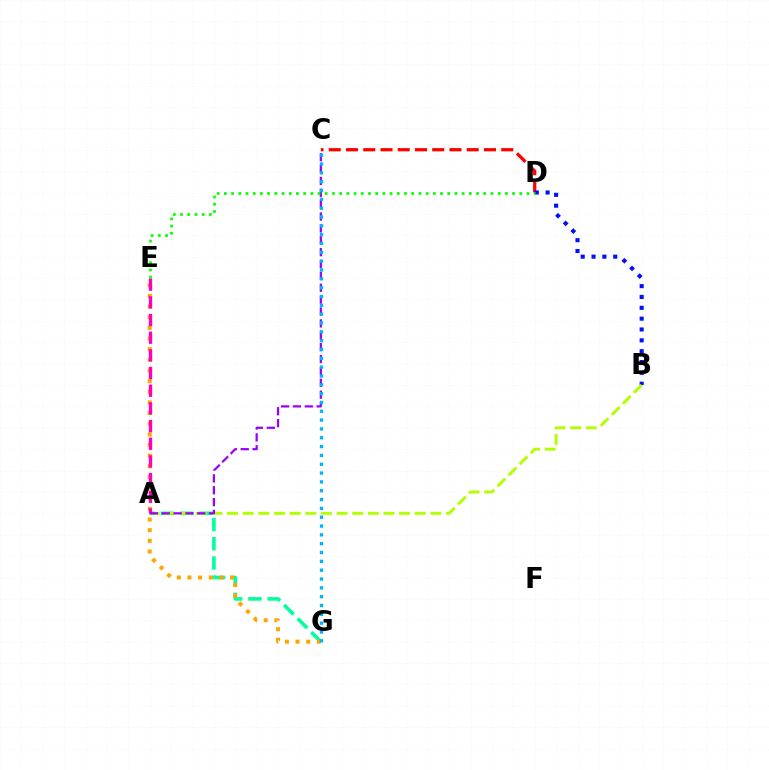{('C', 'D'): [{'color': '#ff0000', 'line_style': 'dashed', 'thickness': 2.34}], ('A', 'G'): [{'color': '#00ff9d', 'line_style': 'dashed', 'thickness': 2.61}], ('E', 'G'): [{'color': '#ffa500', 'line_style': 'dotted', 'thickness': 2.89}], ('B', 'D'): [{'color': '#0010ff', 'line_style': 'dotted', 'thickness': 2.95}], ('A', 'B'): [{'color': '#b3ff00', 'line_style': 'dashed', 'thickness': 2.13}], ('A', 'E'): [{'color': '#ff00bd', 'line_style': 'dashed', 'thickness': 2.4}], ('A', 'C'): [{'color': '#9b00ff', 'line_style': 'dashed', 'thickness': 1.61}], ('C', 'G'): [{'color': '#00b5ff', 'line_style': 'dotted', 'thickness': 2.4}], ('D', 'E'): [{'color': '#08ff00', 'line_style': 'dotted', 'thickness': 1.96}]}